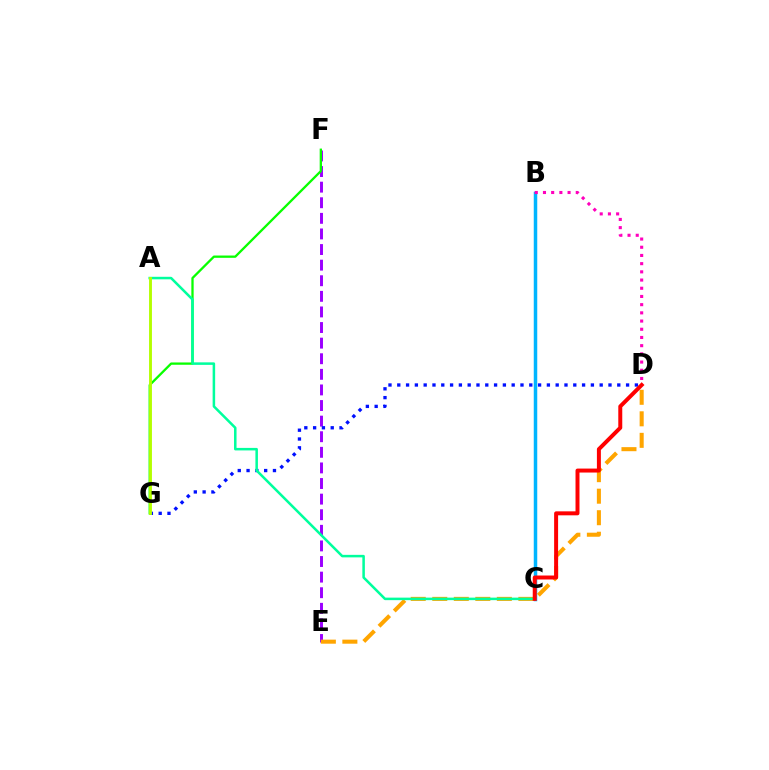{('B', 'C'): [{'color': '#00b5ff', 'line_style': 'solid', 'thickness': 2.51}], ('E', 'F'): [{'color': '#9b00ff', 'line_style': 'dashed', 'thickness': 2.12}], ('D', 'G'): [{'color': '#0010ff', 'line_style': 'dotted', 'thickness': 2.39}], ('F', 'G'): [{'color': '#08ff00', 'line_style': 'solid', 'thickness': 1.65}], ('D', 'E'): [{'color': '#ffa500', 'line_style': 'dashed', 'thickness': 2.92}], ('B', 'D'): [{'color': '#ff00bd', 'line_style': 'dotted', 'thickness': 2.23}], ('A', 'C'): [{'color': '#00ff9d', 'line_style': 'solid', 'thickness': 1.81}], ('A', 'G'): [{'color': '#b3ff00', 'line_style': 'solid', 'thickness': 2.08}], ('C', 'D'): [{'color': '#ff0000', 'line_style': 'solid', 'thickness': 2.86}]}